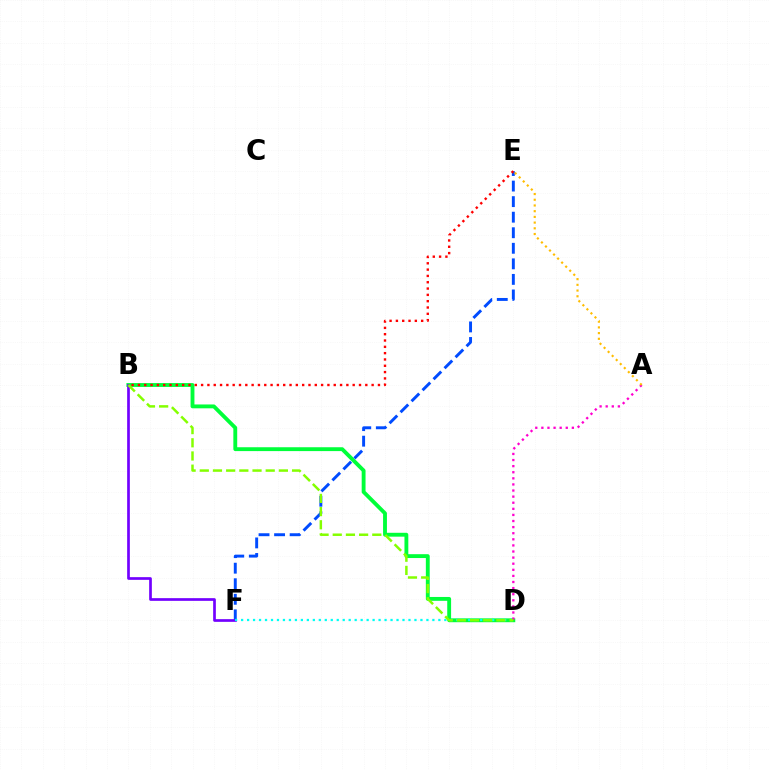{('B', 'D'): [{'color': '#00ff39', 'line_style': 'solid', 'thickness': 2.78}, {'color': '#84ff00', 'line_style': 'dashed', 'thickness': 1.79}], ('A', 'D'): [{'color': '#ff00cf', 'line_style': 'dotted', 'thickness': 1.66}], ('E', 'F'): [{'color': '#004bff', 'line_style': 'dashed', 'thickness': 2.11}], ('B', 'E'): [{'color': '#ff0000', 'line_style': 'dotted', 'thickness': 1.72}], ('B', 'F'): [{'color': '#7200ff', 'line_style': 'solid', 'thickness': 1.94}], ('A', 'E'): [{'color': '#ffbd00', 'line_style': 'dotted', 'thickness': 1.55}], ('D', 'F'): [{'color': '#00fff6', 'line_style': 'dotted', 'thickness': 1.62}]}